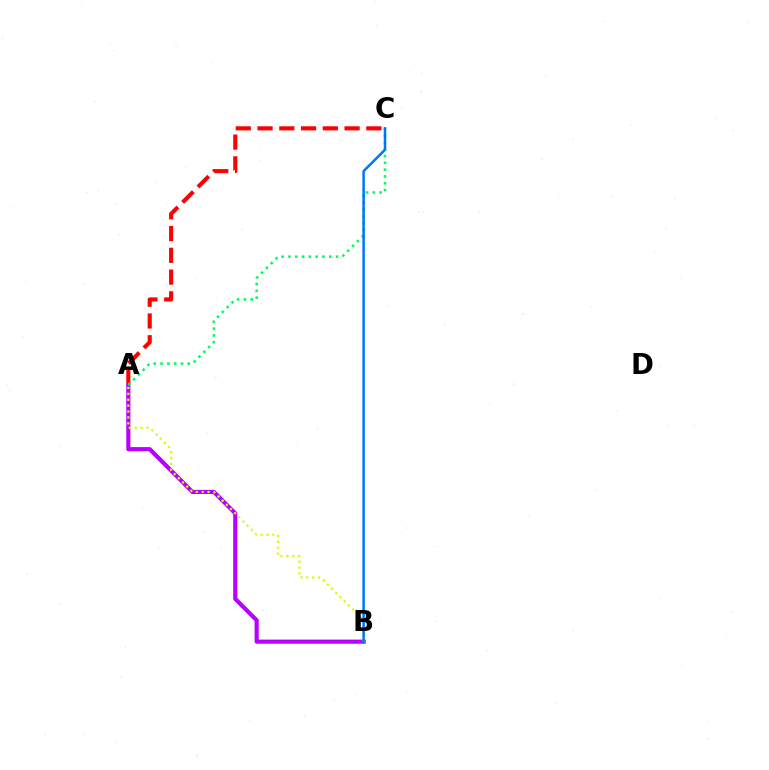{('A', 'C'): [{'color': '#ff0000', 'line_style': 'dashed', 'thickness': 2.96}, {'color': '#00ff5c', 'line_style': 'dotted', 'thickness': 1.85}], ('A', 'B'): [{'color': '#b900ff', 'line_style': 'solid', 'thickness': 2.99}, {'color': '#d1ff00', 'line_style': 'dotted', 'thickness': 1.6}], ('B', 'C'): [{'color': '#0074ff', 'line_style': 'solid', 'thickness': 1.81}]}